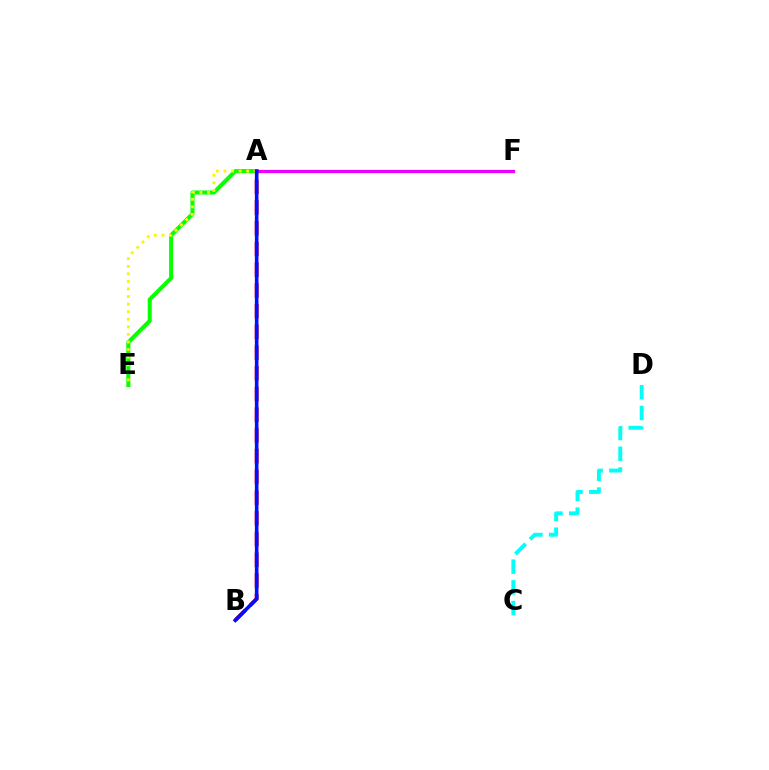{('C', 'D'): [{'color': '#00fff6', 'line_style': 'dashed', 'thickness': 2.82}], ('A', 'B'): [{'color': '#ff0000', 'line_style': 'dashed', 'thickness': 2.81}, {'color': '#0010ff', 'line_style': 'solid', 'thickness': 2.61}], ('A', 'E'): [{'color': '#08ff00', 'line_style': 'solid', 'thickness': 2.91}, {'color': '#fcf500', 'line_style': 'dotted', 'thickness': 2.06}], ('A', 'F'): [{'color': '#ee00ff', 'line_style': 'solid', 'thickness': 2.32}]}